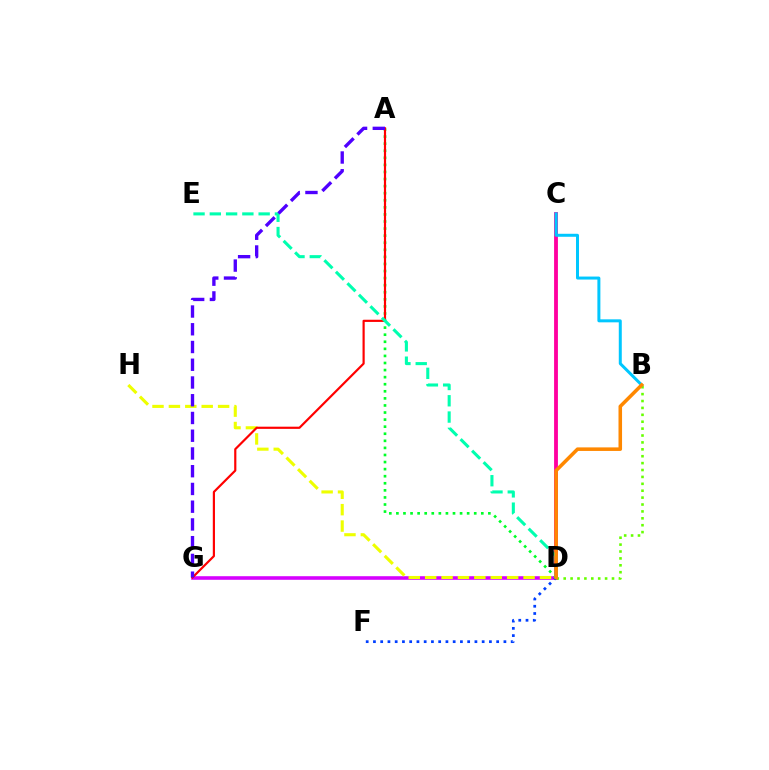{('D', 'G'): [{'color': '#d600ff', 'line_style': 'solid', 'thickness': 2.58}], ('C', 'D'): [{'color': '#ff00a0', 'line_style': 'solid', 'thickness': 2.76}], ('D', 'H'): [{'color': '#eeff00', 'line_style': 'dashed', 'thickness': 2.23}], ('D', 'F'): [{'color': '#003fff', 'line_style': 'dotted', 'thickness': 1.97}], ('A', 'D'): [{'color': '#00ff27', 'line_style': 'dotted', 'thickness': 1.92}], ('B', 'D'): [{'color': '#66ff00', 'line_style': 'dotted', 'thickness': 1.87}, {'color': '#ff8800', 'line_style': 'solid', 'thickness': 2.56}], ('A', 'G'): [{'color': '#ff0000', 'line_style': 'solid', 'thickness': 1.57}, {'color': '#4f00ff', 'line_style': 'dashed', 'thickness': 2.41}], ('D', 'E'): [{'color': '#00ffaf', 'line_style': 'dashed', 'thickness': 2.21}], ('B', 'C'): [{'color': '#00c7ff', 'line_style': 'solid', 'thickness': 2.16}]}